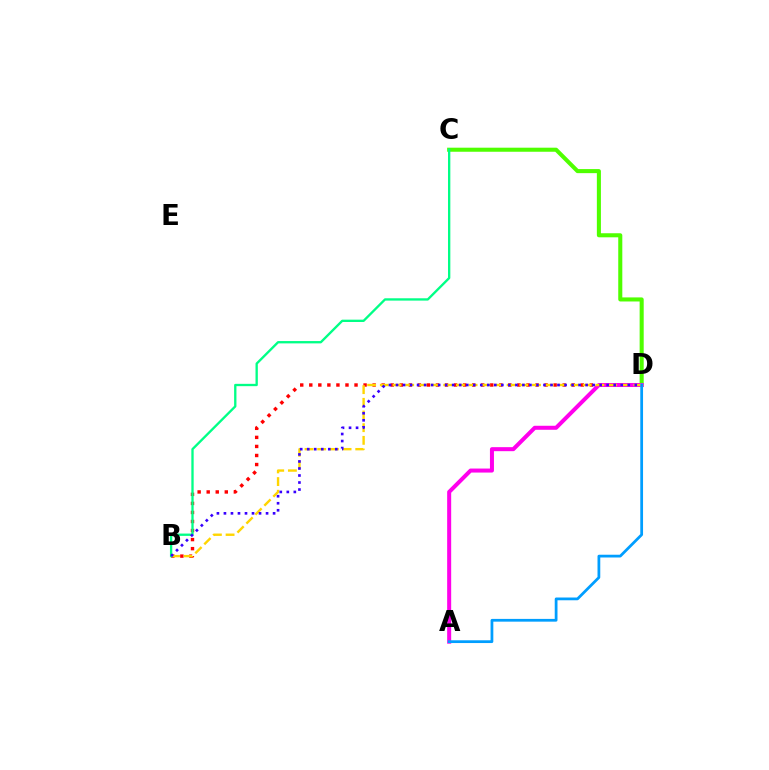{('C', 'D'): [{'color': '#4fff00', 'line_style': 'solid', 'thickness': 2.93}], ('B', 'D'): [{'color': '#ff0000', 'line_style': 'dotted', 'thickness': 2.46}, {'color': '#ffd500', 'line_style': 'dashed', 'thickness': 1.72}, {'color': '#3700ff', 'line_style': 'dotted', 'thickness': 1.91}], ('A', 'D'): [{'color': '#ff00ed', 'line_style': 'solid', 'thickness': 2.89}, {'color': '#009eff', 'line_style': 'solid', 'thickness': 1.99}], ('B', 'C'): [{'color': '#00ff86', 'line_style': 'solid', 'thickness': 1.68}]}